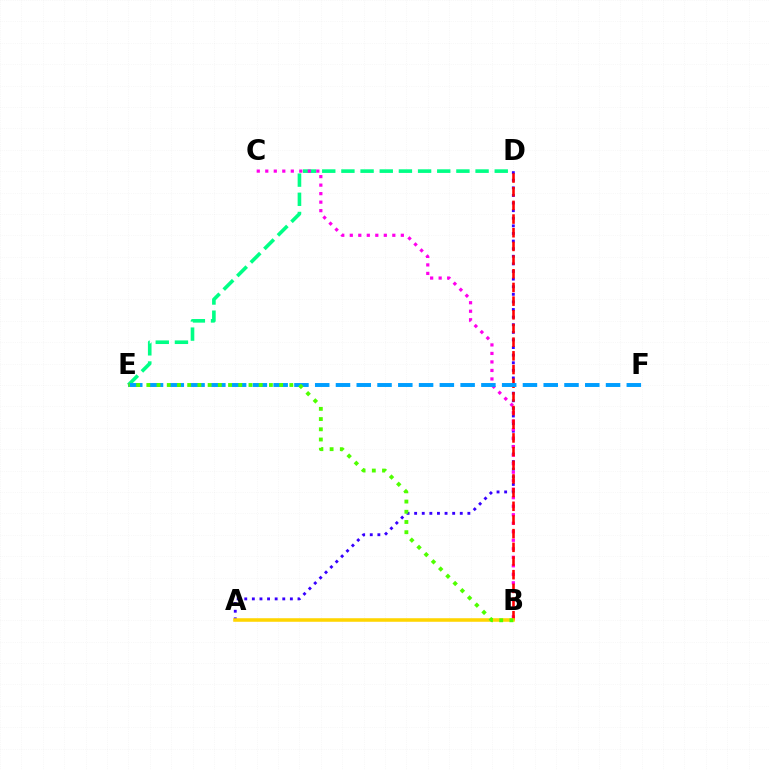{('A', 'D'): [{'color': '#3700ff', 'line_style': 'dotted', 'thickness': 2.07}], ('D', 'E'): [{'color': '#00ff86', 'line_style': 'dashed', 'thickness': 2.6}], ('B', 'C'): [{'color': '#ff00ed', 'line_style': 'dotted', 'thickness': 2.31}], ('B', 'D'): [{'color': '#ff0000', 'line_style': 'dashed', 'thickness': 1.86}], ('A', 'B'): [{'color': '#ffd500', 'line_style': 'solid', 'thickness': 2.55}], ('E', 'F'): [{'color': '#009eff', 'line_style': 'dashed', 'thickness': 2.82}], ('B', 'E'): [{'color': '#4fff00', 'line_style': 'dotted', 'thickness': 2.77}]}